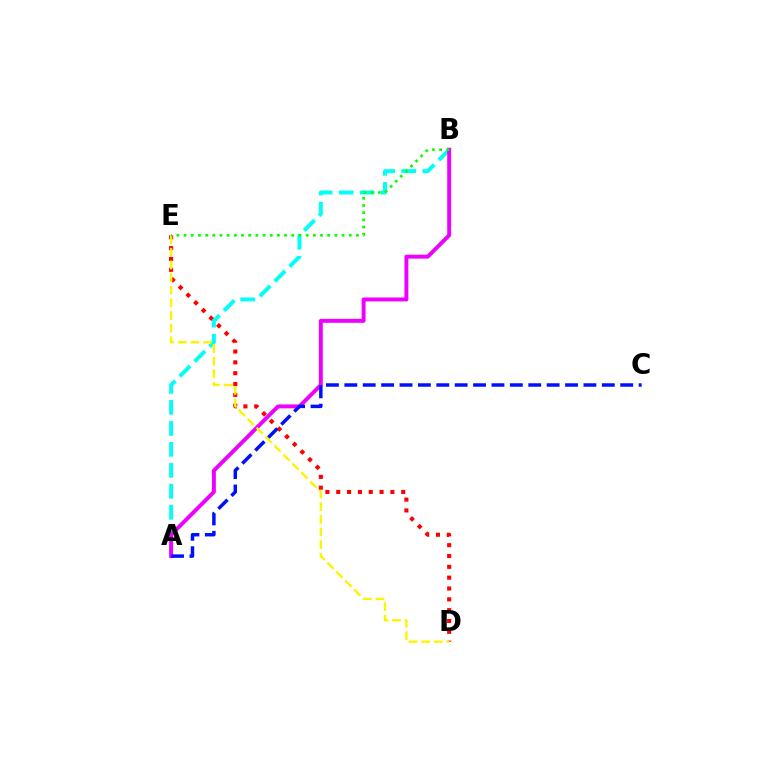{('D', 'E'): [{'color': '#ff0000', 'line_style': 'dotted', 'thickness': 2.94}, {'color': '#fcf500', 'line_style': 'dashed', 'thickness': 1.72}], ('A', 'B'): [{'color': '#00fff6', 'line_style': 'dashed', 'thickness': 2.85}, {'color': '#ee00ff', 'line_style': 'solid', 'thickness': 2.83}], ('B', 'E'): [{'color': '#08ff00', 'line_style': 'dotted', 'thickness': 1.95}], ('A', 'C'): [{'color': '#0010ff', 'line_style': 'dashed', 'thickness': 2.5}]}